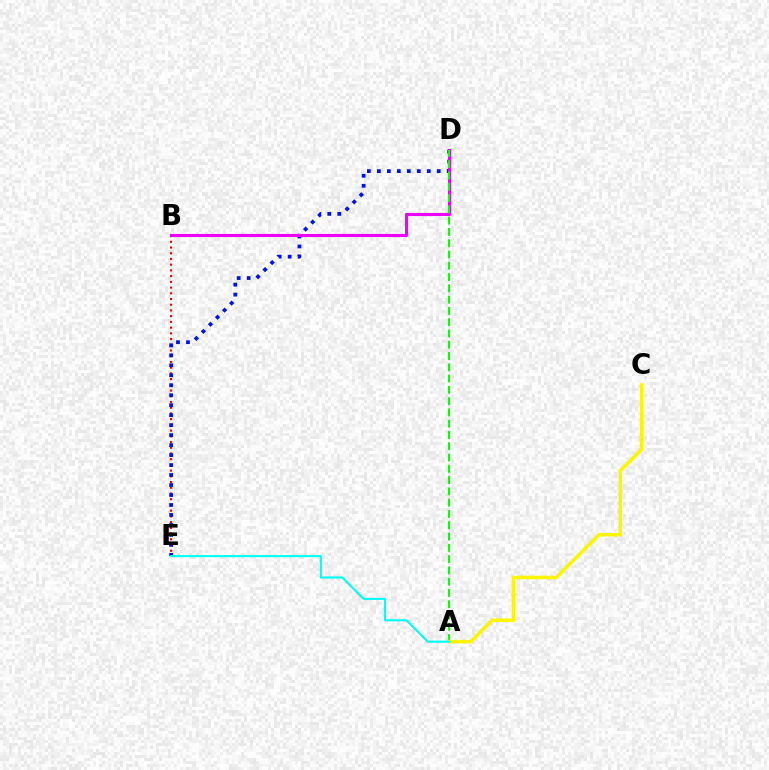{('B', 'E'): [{'color': '#ff0000', 'line_style': 'dotted', 'thickness': 1.55}], ('D', 'E'): [{'color': '#0010ff', 'line_style': 'dotted', 'thickness': 2.71}], ('B', 'D'): [{'color': '#ee00ff', 'line_style': 'solid', 'thickness': 2.25}], ('A', 'D'): [{'color': '#08ff00', 'line_style': 'dashed', 'thickness': 1.53}], ('A', 'C'): [{'color': '#fcf500', 'line_style': 'solid', 'thickness': 2.54}], ('A', 'E'): [{'color': '#00fff6', 'line_style': 'solid', 'thickness': 1.54}]}